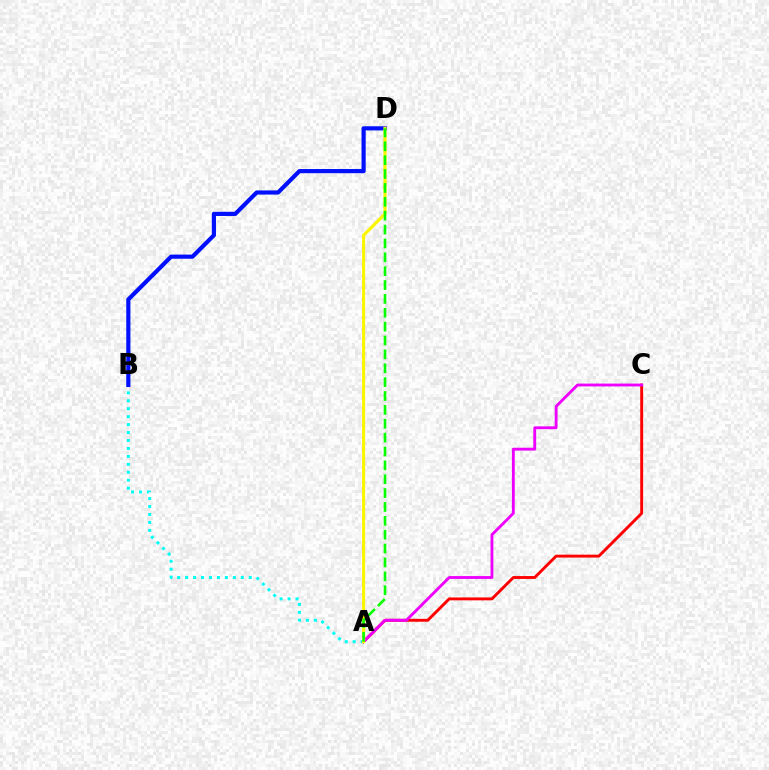{('A', 'B'): [{'color': '#00fff6', 'line_style': 'dotted', 'thickness': 2.16}], ('A', 'C'): [{'color': '#ff0000', 'line_style': 'solid', 'thickness': 2.09}, {'color': '#ee00ff', 'line_style': 'solid', 'thickness': 2.05}], ('B', 'D'): [{'color': '#0010ff', 'line_style': 'solid', 'thickness': 3.0}], ('A', 'D'): [{'color': '#fcf500', 'line_style': 'solid', 'thickness': 2.26}, {'color': '#08ff00', 'line_style': 'dashed', 'thickness': 1.88}]}